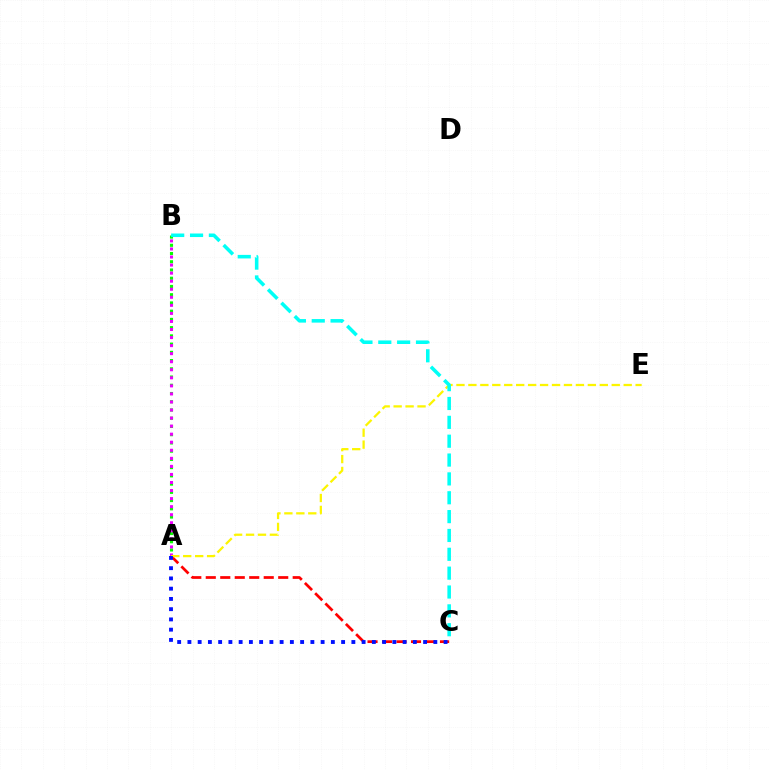{('A', 'B'): [{'color': '#08ff00', 'line_style': 'dotted', 'thickness': 2.24}, {'color': '#ee00ff', 'line_style': 'dotted', 'thickness': 2.19}], ('A', 'C'): [{'color': '#ff0000', 'line_style': 'dashed', 'thickness': 1.97}, {'color': '#0010ff', 'line_style': 'dotted', 'thickness': 2.78}], ('A', 'E'): [{'color': '#fcf500', 'line_style': 'dashed', 'thickness': 1.62}], ('B', 'C'): [{'color': '#00fff6', 'line_style': 'dashed', 'thickness': 2.56}]}